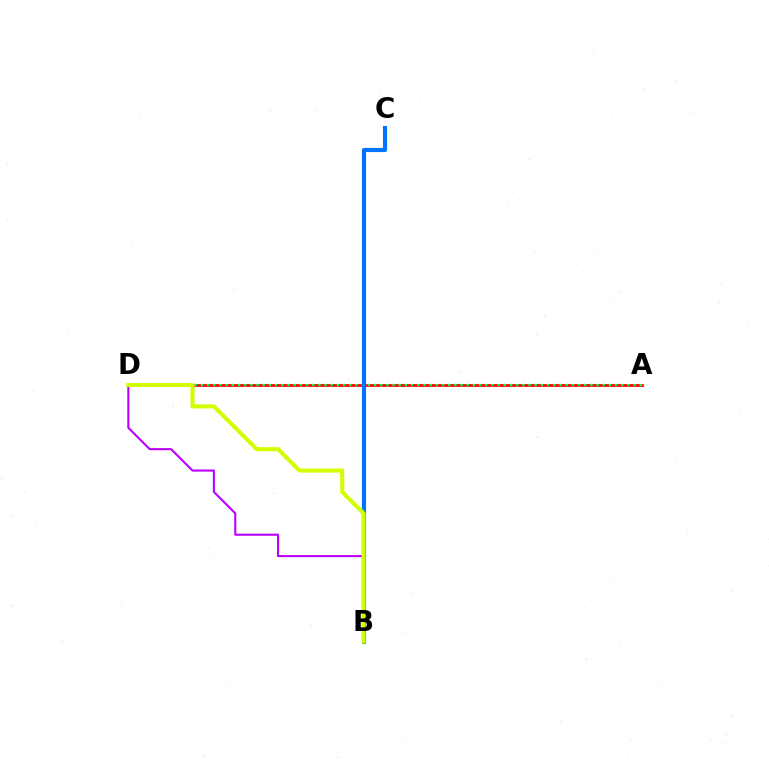{('B', 'D'): [{'color': '#b900ff', 'line_style': 'solid', 'thickness': 1.51}, {'color': '#d1ff00', 'line_style': 'solid', 'thickness': 2.92}], ('A', 'D'): [{'color': '#ff0000', 'line_style': 'solid', 'thickness': 1.98}, {'color': '#00ff5c', 'line_style': 'dotted', 'thickness': 1.68}], ('B', 'C'): [{'color': '#0074ff', 'line_style': 'solid', 'thickness': 2.97}]}